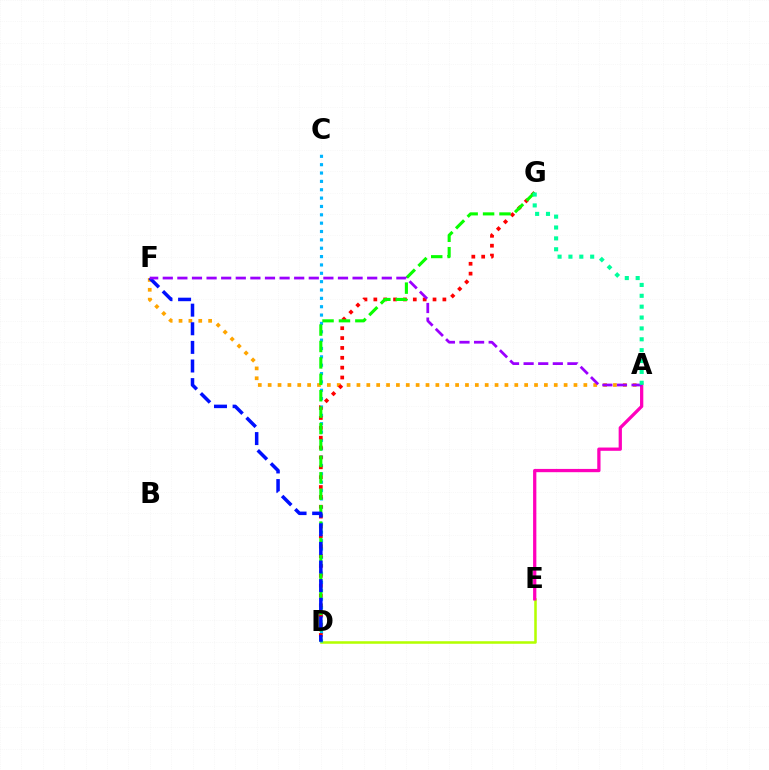{('D', 'E'): [{'color': '#b3ff00', 'line_style': 'solid', 'thickness': 1.83}], ('A', 'E'): [{'color': '#ff00bd', 'line_style': 'solid', 'thickness': 2.35}], ('A', 'F'): [{'color': '#ffa500', 'line_style': 'dotted', 'thickness': 2.68}, {'color': '#9b00ff', 'line_style': 'dashed', 'thickness': 1.98}], ('C', 'D'): [{'color': '#00b5ff', 'line_style': 'dotted', 'thickness': 2.27}], ('D', 'G'): [{'color': '#ff0000', 'line_style': 'dotted', 'thickness': 2.68}, {'color': '#08ff00', 'line_style': 'dashed', 'thickness': 2.23}], ('D', 'F'): [{'color': '#0010ff', 'line_style': 'dashed', 'thickness': 2.53}], ('A', 'G'): [{'color': '#00ff9d', 'line_style': 'dotted', 'thickness': 2.95}]}